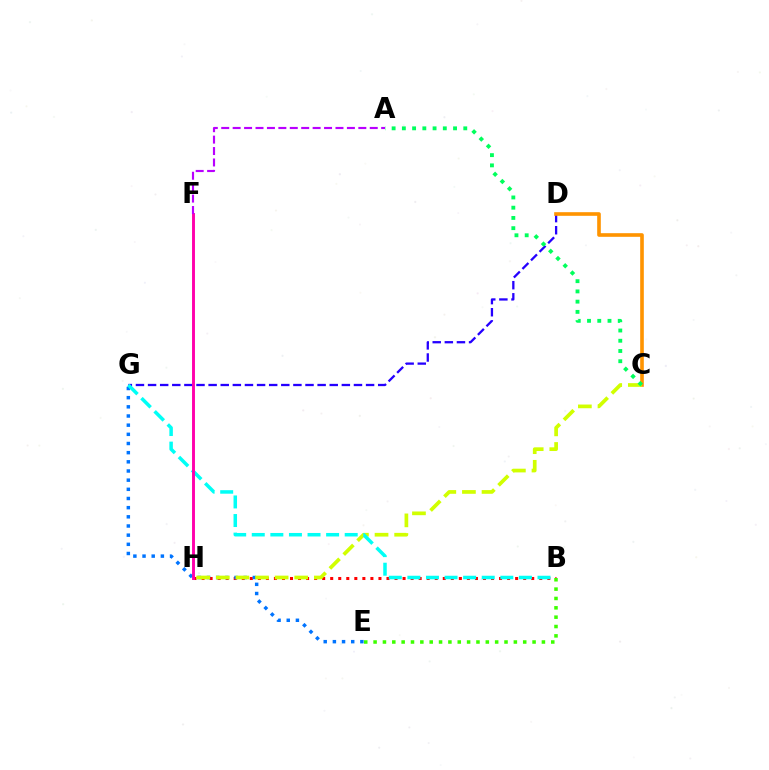{('D', 'G'): [{'color': '#2500ff', 'line_style': 'dashed', 'thickness': 1.65}], ('B', 'H'): [{'color': '#ff0000', 'line_style': 'dotted', 'thickness': 2.18}], ('C', 'D'): [{'color': '#ff9400', 'line_style': 'solid', 'thickness': 2.62}], ('B', 'E'): [{'color': '#3dff00', 'line_style': 'dotted', 'thickness': 2.54}], ('E', 'G'): [{'color': '#0074ff', 'line_style': 'dotted', 'thickness': 2.49}], ('C', 'H'): [{'color': '#d1ff00', 'line_style': 'dashed', 'thickness': 2.66}], ('B', 'G'): [{'color': '#00fff6', 'line_style': 'dashed', 'thickness': 2.53}], ('F', 'H'): [{'color': '#ff00ac', 'line_style': 'solid', 'thickness': 2.1}], ('A', 'F'): [{'color': '#b900ff', 'line_style': 'dashed', 'thickness': 1.55}], ('A', 'C'): [{'color': '#00ff5c', 'line_style': 'dotted', 'thickness': 2.78}]}